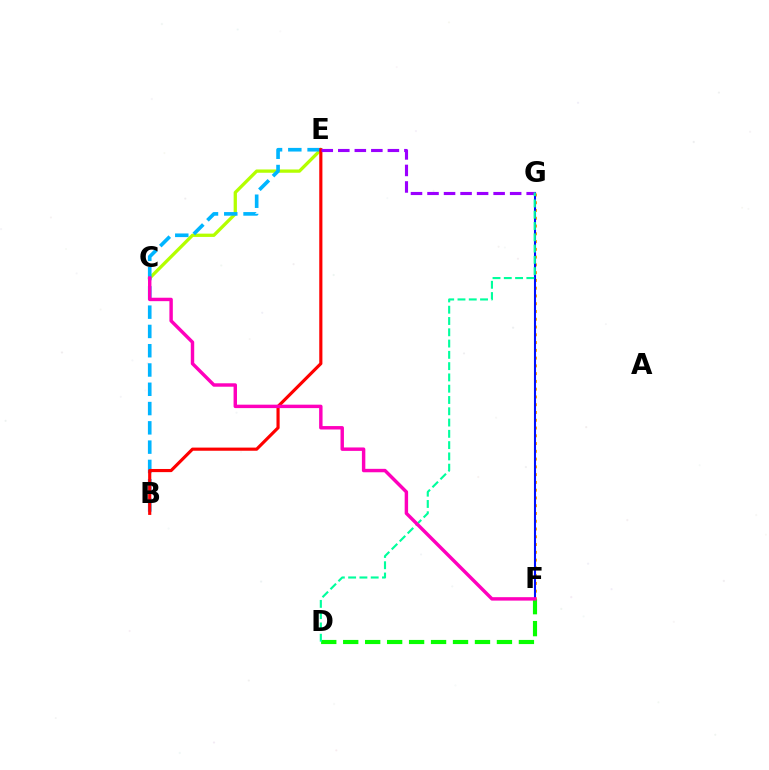{('C', 'E'): [{'color': '#b3ff00', 'line_style': 'solid', 'thickness': 2.37}], ('D', 'F'): [{'color': '#08ff00', 'line_style': 'dashed', 'thickness': 2.98}], ('F', 'G'): [{'color': '#ffa500', 'line_style': 'dotted', 'thickness': 2.11}, {'color': '#0010ff', 'line_style': 'solid', 'thickness': 1.5}], ('B', 'E'): [{'color': '#00b5ff', 'line_style': 'dashed', 'thickness': 2.62}, {'color': '#ff0000', 'line_style': 'solid', 'thickness': 2.27}], ('E', 'G'): [{'color': '#9b00ff', 'line_style': 'dashed', 'thickness': 2.25}], ('D', 'G'): [{'color': '#00ff9d', 'line_style': 'dashed', 'thickness': 1.53}], ('C', 'F'): [{'color': '#ff00bd', 'line_style': 'solid', 'thickness': 2.47}]}